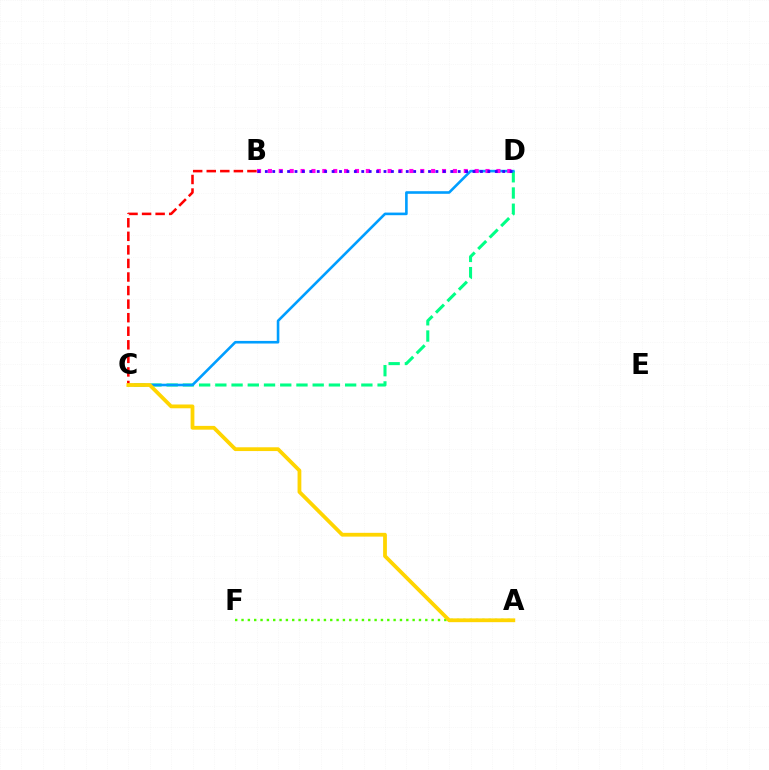{('C', 'D'): [{'color': '#00ff86', 'line_style': 'dashed', 'thickness': 2.2}, {'color': '#009eff', 'line_style': 'solid', 'thickness': 1.88}], ('B', 'D'): [{'color': '#ff00ed', 'line_style': 'dotted', 'thickness': 2.96}, {'color': '#3700ff', 'line_style': 'dotted', 'thickness': 2.02}], ('B', 'C'): [{'color': '#ff0000', 'line_style': 'dashed', 'thickness': 1.84}], ('A', 'F'): [{'color': '#4fff00', 'line_style': 'dotted', 'thickness': 1.72}], ('A', 'C'): [{'color': '#ffd500', 'line_style': 'solid', 'thickness': 2.72}]}